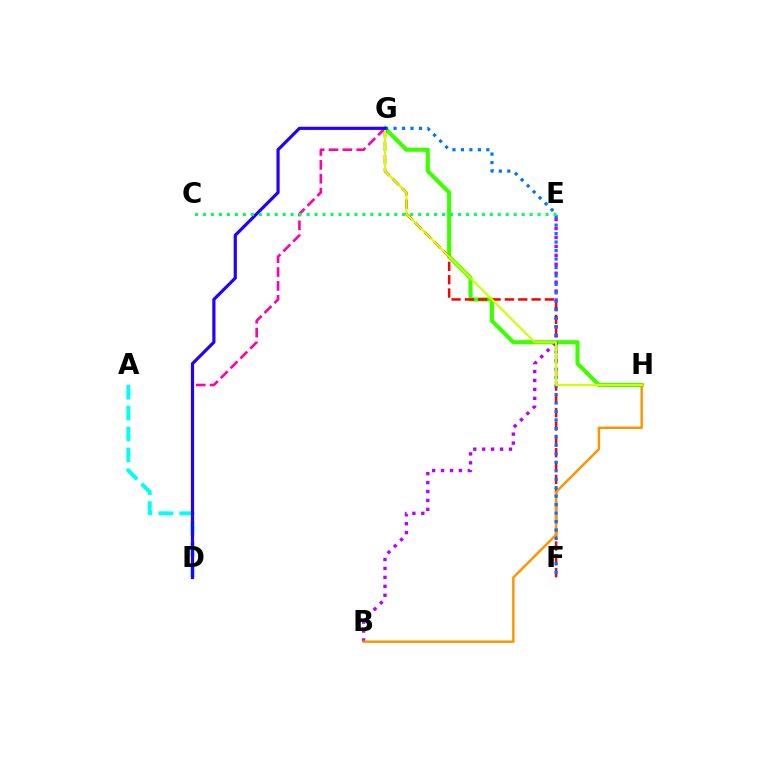{('B', 'E'): [{'color': '#b900ff', 'line_style': 'dotted', 'thickness': 2.43}], ('G', 'H'): [{'color': '#3dff00', 'line_style': 'solid', 'thickness': 2.96}, {'color': '#d1ff00', 'line_style': 'solid', 'thickness': 1.55}], ('D', 'G'): [{'color': '#ff00ac', 'line_style': 'dashed', 'thickness': 1.89}, {'color': '#2500ff', 'line_style': 'solid', 'thickness': 2.29}], ('A', 'D'): [{'color': '#00fff6', 'line_style': 'dashed', 'thickness': 2.83}], ('F', 'G'): [{'color': '#ff0000', 'line_style': 'dashed', 'thickness': 1.81}, {'color': '#0074ff', 'line_style': 'dotted', 'thickness': 2.3}], ('B', 'H'): [{'color': '#ff9400', 'line_style': 'solid', 'thickness': 1.76}], ('C', 'E'): [{'color': '#00ff5c', 'line_style': 'dotted', 'thickness': 2.16}]}